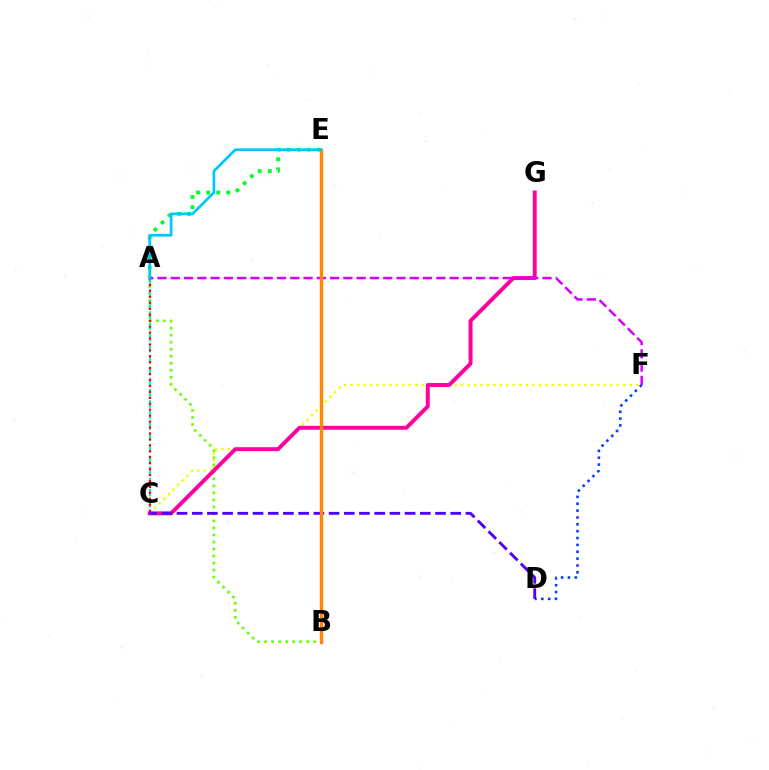{('A', 'E'): [{'color': '#00ff27', 'line_style': 'dotted', 'thickness': 2.74}, {'color': '#00c7ff', 'line_style': 'solid', 'thickness': 1.96}], ('C', 'F'): [{'color': '#eeff00', 'line_style': 'dotted', 'thickness': 1.76}], ('A', 'B'): [{'color': '#66ff00', 'line_style': 'dotted', 'thickness': 1.91}], ('D', 'F'): [{'color': '#003fff', 'line_style': 'dotted', 'thickness': 1.86}], ('A', 'C'): [{'color': '#00ffaf', 'line_style': 'dashed', 'thickness': 1.51}, {'color': '#ff0000', 'line_style': 'dotted', 'thickness': 1.61}], ('C', 'G'): [{'color': '#ff00a0', 'line_style': 'solid', 'thickness': 2.83}], ('C', 'D'): [{'color': '#4f00ff', 'line_style': 'dashed', 'thickness': 2.07}], ('A', 'F'): [{'color': '#d600ff', 'line_style': 'dashed', 'thickness': 1.8}], ('B', 'E'): [{'color': '#ff8800', 'line_style': 'solid', 'thickness': 2.44}]}